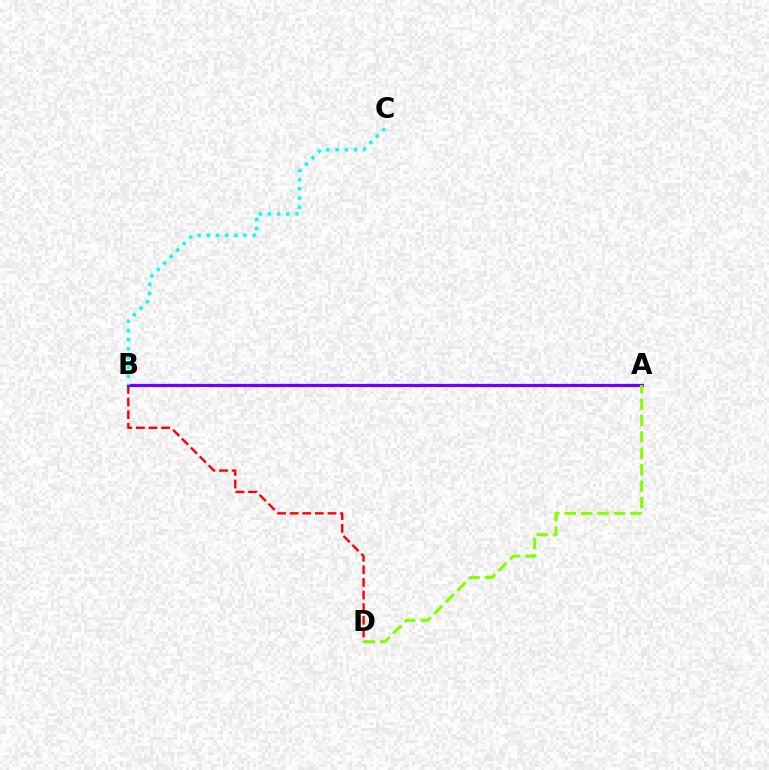{('B', 'D'): [{'color': '#ff0000', 'line_style': 'dashed', 'thickness': 1.71}], ('A', 'B'): [{'color': '#7200ff', 'line_style': 'solid', 'thickness': 2.3}], ('A', 'D'): [{'color': '#84ff00', 'line_style': 'dashed', 'thickness': 2.23}], ('B', 'C'): [{'color': '#00fff6', 'line_style': 'dotted', 'thickness': 2.49}]}